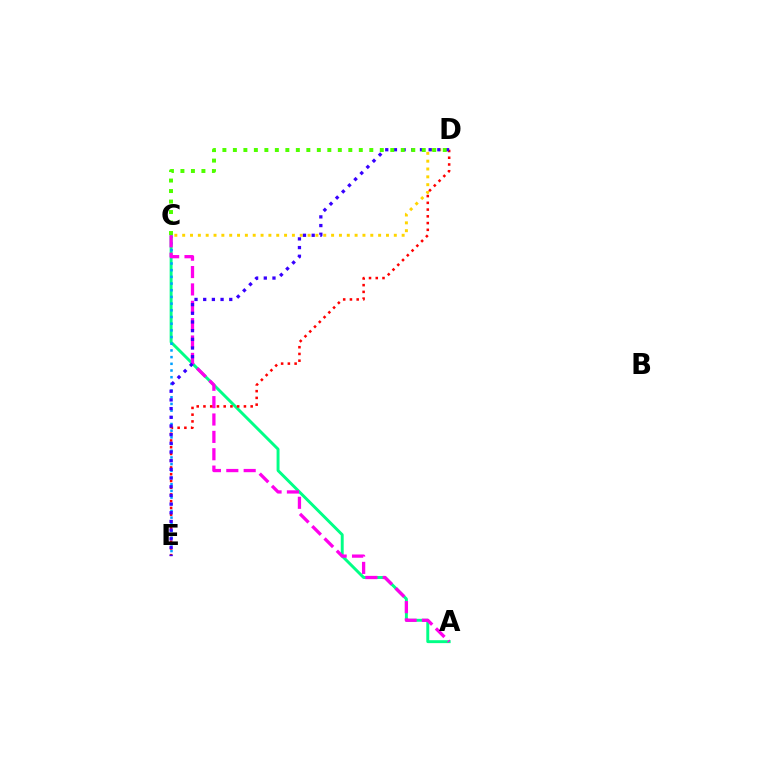{('A', 'C'): [{'color': '#00ff86', 'line_style': 'solid', 'thickness': 2.11}, {'color': '#ff00ed', 'line_style': 'dashed', 'thickness': 2.36}], ('C', 'E'): [{'color': '#009eff', 'line_style': 'dotted', 'thickness': 1.82}], ('C', 'D'): [{'color': '#ffd500', 'line_style': 'dotted', 'thickness': 2.13}, {'color': '#4fff00', 'line_style': 'dotted', 'thickness': 2.85}], ('D', 'E'): [{'color': '#ff0000', 'line_style': 'dotted', 'thickness': 1.83}, {'color': '#3700ff', 'line_style': 'dotted', 'thickness': 2.36}]}